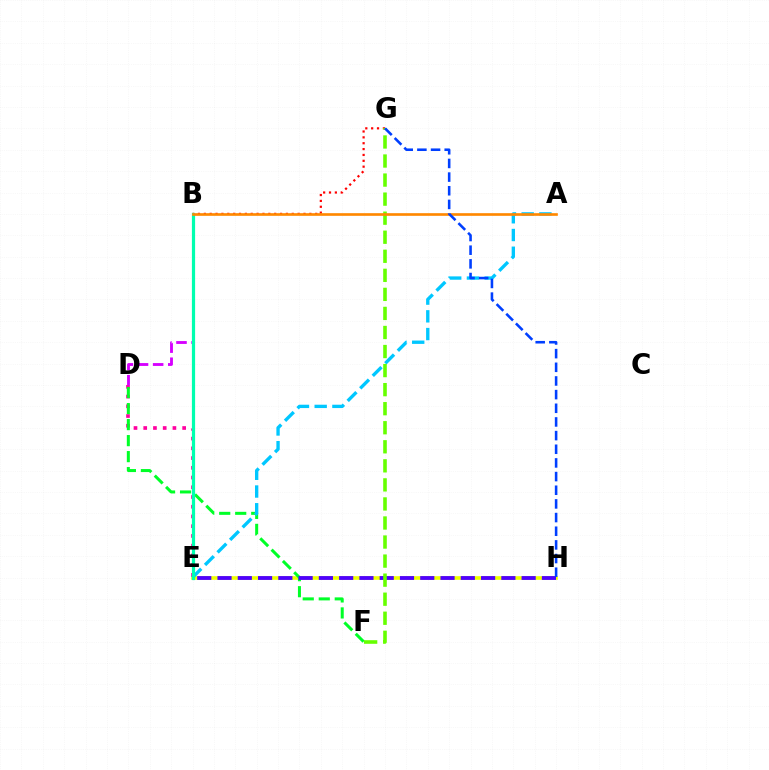{('E', 'H'): [{'color': '#eeff00', 'line_style': 'solid', 'thickness': 2.61}, {'color': '#4f00ff', 'line_style': 'dashed', 'thickness': 2.75}], ('D', 'E'): [{'color': '#ff00a0', 'line_style': 'dotted', 'thickness': 2.64}], ('B', 'D'): [{'color': '#d600ff', 'line_style': 'dashed', 'thickness': 2.05}], ('D', 'F'): [{'color': '#00ff27', 'line_style': 'dashed', 'thickness': 2.17}], ('A', 'E'): [{'color': '#00c7ff', 'line_style': 'dashed', 'thickness': 2.41}], ('B', 'G'): [{'color': '#ff0000', 'line_style': 'dotted', 'thickness': 1.59}], ('F', 'G'): [{'color': '#66ff00', 'line_style': 'dashed', 'thickness': 2.59}], ('B', 'E'): [{'color': '#00ffaf', 'line_style': 'solid', 'thickness': 2.31}], ('A', 'B'): [{'color': '#ff8800', 'line_style': 'solid', 'thickness': 1.91}], ('G', 'H'): [{'color': '#003fff', 'line_style': 'dashed', 'thickness': 1.86}]}